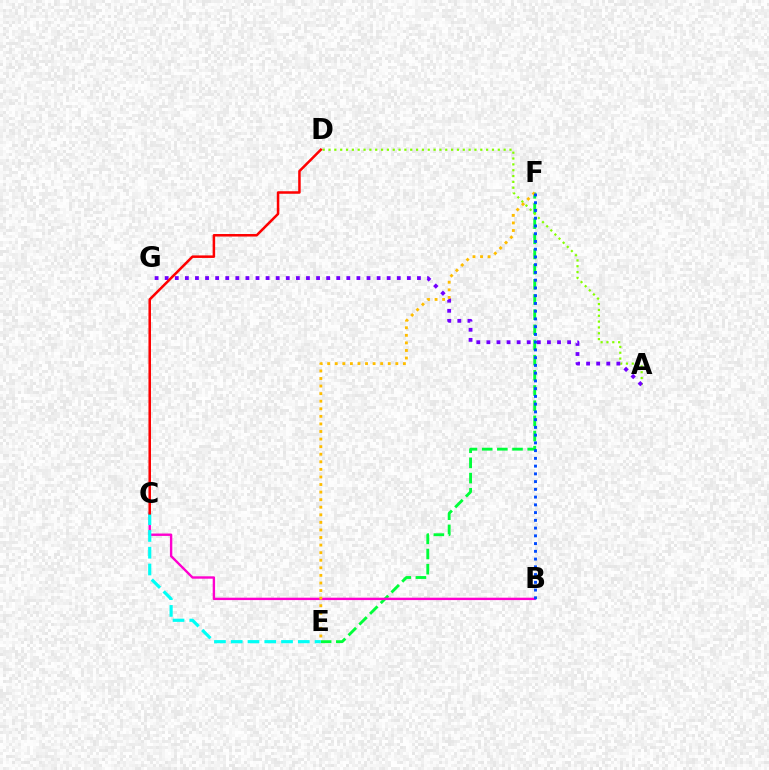{('E', 'F'): [{'color': '#00ff39', 'line_style': 'dashed', 'thickness': 2.06}, {'color': '#ffbd00', 'line_style': 'dotted', 'thickness': 2.06}], ('B', 'C'): [{'color': '#ff00cf', 'line_style': 'solid', 'thickness': 1.72}], ('A', 'D'): [{'color': '#84ff00', 'line_style': 'dotted', 'thickness': 1.59}], ('C', 'E'): [{'color': '#00fff6', 'line_style': 'dashed', 'thickness': 2.28}], ('A', 'G'): [{'color': '#7200ff', 'line_style': 'dotted', 'thickness': 2.74}], ('C', 'D'): [{'color': '#ff0000', 'line_style': 'solid', 'thickness': 1.82}], ('B', 'F'): [{'color': '#004bff', 'line_style': 'dotted', 'thickness': 2.1}]}